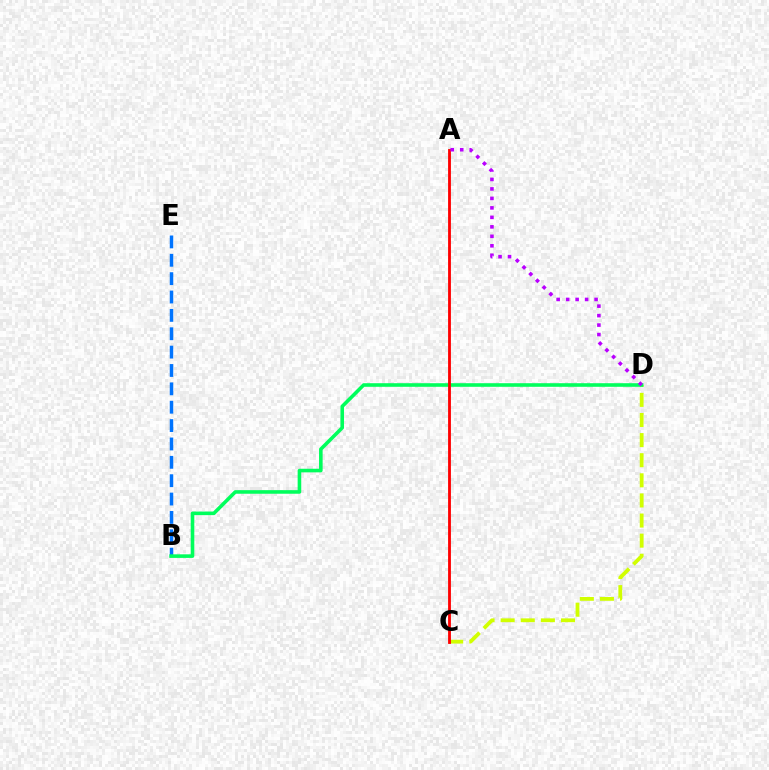{('B', 'E'): [{'color': '#0074ff', 'line_style': 'dashed', 'thickness': 2.5}], ('C', 'D'): [{'color': '#d1ff00', 'line_style': 'dashed', 'thickness': 2.73}], ('B', 'D'): [{'color': '#00ff5c', 'line_style': 'solid', 'thickness': 2.59}], ('A', 'C'): [{'color': '#ff0000', 'line_style': 'solid', 'thickness': 2.03}], ('A', 'D'): [{'color': '#b900ff', 'line_style': 'dotted', 'thickness': 2.58}]}